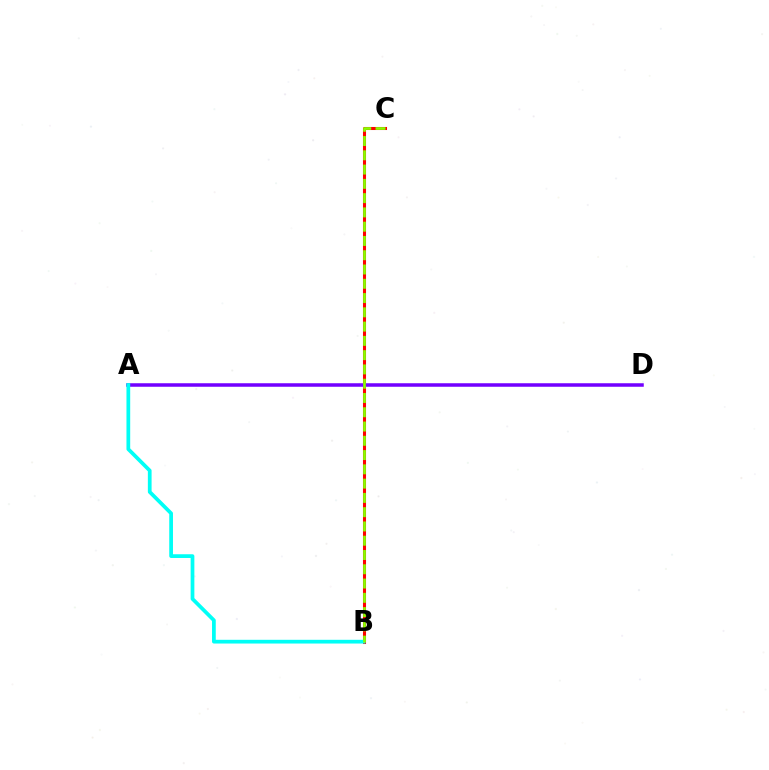{('B', 'C'): [{'color': '#ff0000', 'line_style': 'solid', 'thickness': 2.2}, {'color': '#84ff00', 'line_style': 'dashed', 'thickness': 1.94}], ('A', 'D'): [{'color': '#7200ff', 'line_style': 'solid', 'thickness': 2.53}], ('A', 'B'): [{'color': '#00fff6', 'line_style': 'solid', 'thickness': 2.69}]}